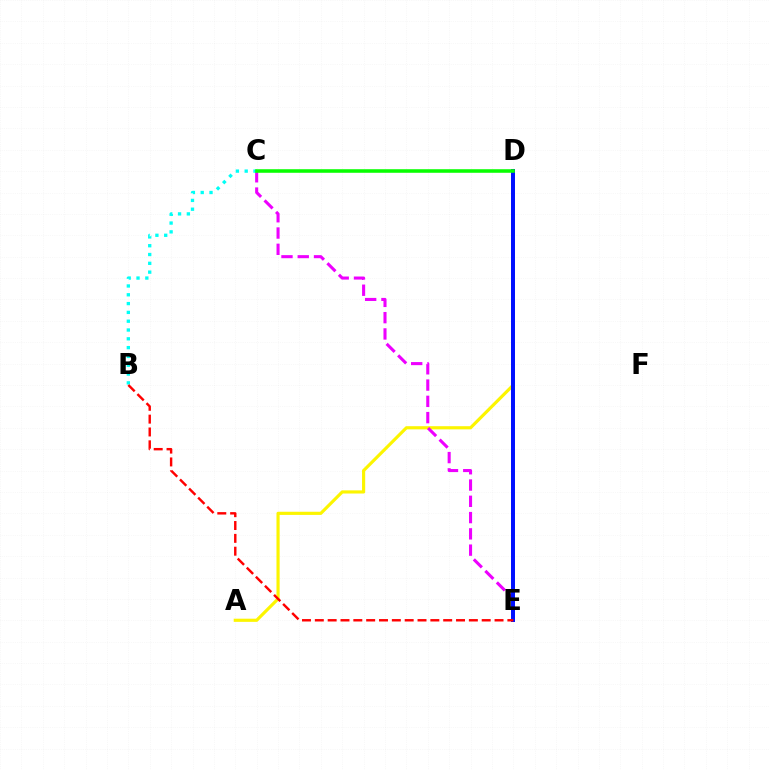{('A', 'D'): [{'color': '#fcf500', 'line_style': 'solid', 'thickness': 2.27}], ('C', 'E'): [{'color': '#ee00ff', 'line_style': 'dashed', 'thickness': 2.21}], ('B', 'C'): [{'color': '#00fff6', 'line_style': 'dotted', 'thickness': 2.39}], ('D', 'E'): [{'color': '#0010ff', 'line_style': 'solid', 'thickness': 2.86}], ('B', 'E'): [{'color': '#ff0000', 'line_style': 'dashed', 'thickness': 1.74}], ('C', 'D'): [{'color': '#08ff00', 'line_style': 'solid', 'thickness': 2.56}]}